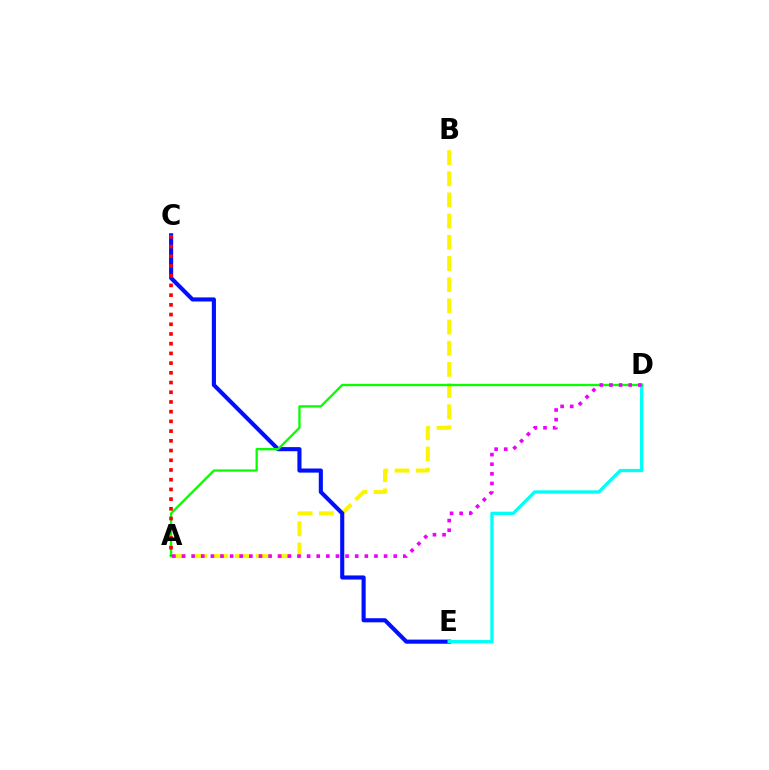{('A', 'B'): [{'color': '#fcf500', 'line_style': 'dashed', 'thickness': 2.88}], ('C', 'E'): [{'color': '#0010ff', 'line_style': 'solid', 'thickness': 2.96}], ('D', 'E'): [{'color': '#00fff6', 'line_style': 'solid', 'thickness': 2.36}], ('A', 'D'): [{'color': '#08ff00', 'line_style': 'solid', 'thickness': 1.66}, {'color': '#ee00ff', 'line_style': 'dotted', 'thickness': 2.61}], ('A', 'C'): [{'color': '#ff0000', 'line_style': 'dotted', 'thickness': 2.64}]}